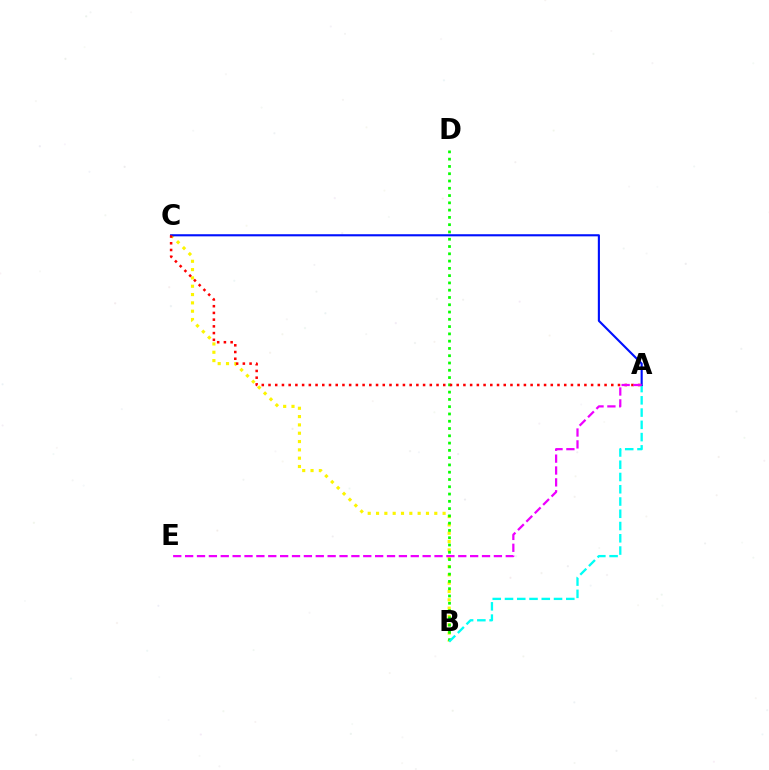{('B', 'C'): [{'color': '#fcf500', 'line_style': 'dotted', 'thickness': 2.26}], ('B', 'D'): [{'color': '#08ff00', 'line_style': 'dotted', 'thickness': 1.98}], ('A', 'B'): [{'color': '#00fff6', 'line_style': 'dashed', 'thickness': 1.67}], ('A', 'C'): [{'color': '#0010ff', 'line_style': 'solid', 'thickness': 1.53}, {'color': '#ff0000', 'line_style': 'dotted', 'thickness': 1.83}], ('A', 'E'): [{'color': '#ee00ff', 'line_style': 'dashed', 'thickness': 1.61}]}